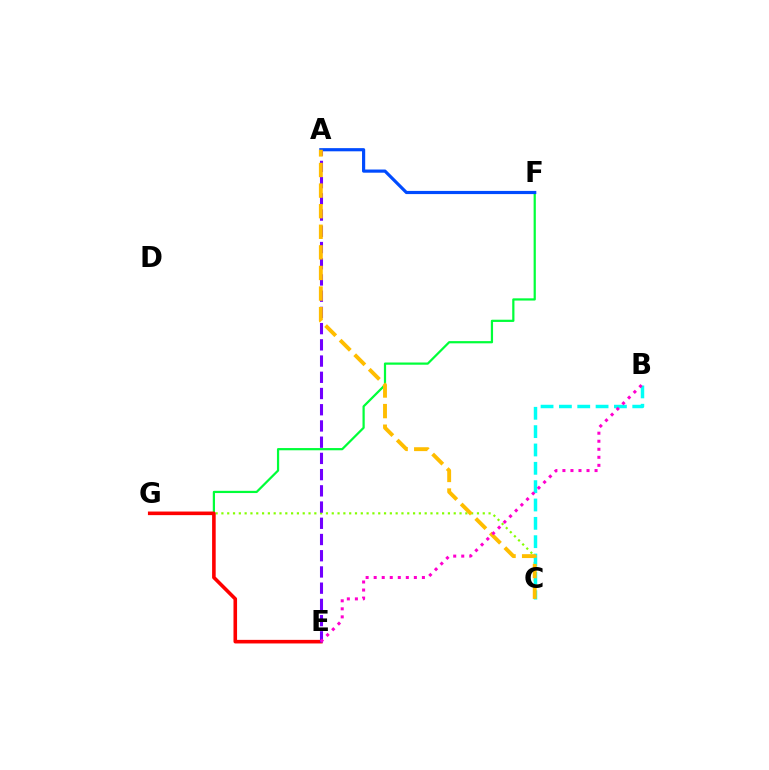{('F', 'G'): [{'color': '#00ff39', 'line_style': 'solid', 'thickness': 1.6}], ('C', 'G'): [{'color': '#84ff00', 'line_style': 'dotted', 'thickness': 1.58}], ('E', 'G'): [{'color': '#ff0000', 'line_style': 'solid', 'thickness': 2.58}], ('A', 'F'): [{'color': '#004bff', 'line_style': 'solid', 'thickness': 2.28}], ('A', 'E'): [{'color': '#7200ff', 'line_style': 'dashed', 'thickness': 2.2}], ('B', 'C'): [{'color': '#00fff6', 'line_style': 'dashed', 'thickness': 2.49}], ('A', 'C'): [{'color': '#ffbd00', 'line_style': 'dashed', 'thickness': 2.8}], ('B', 'E'): [{'color': '#ff00cf', 'line_style': 'dotted', 'thickness': 2.18}]}